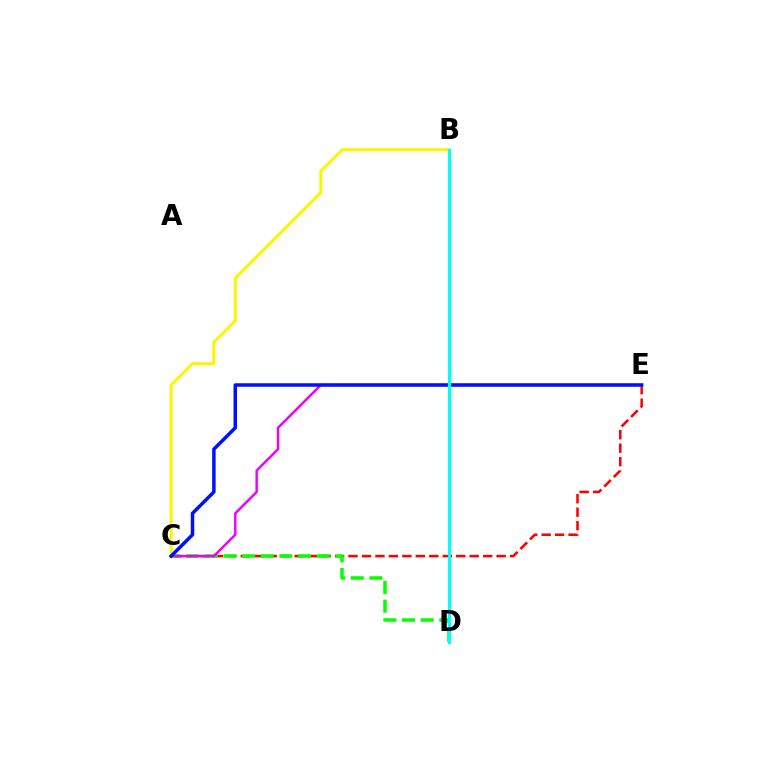{('C', 'E'): [{'color': '#ff0000', 'line_style': 'dashed', 'thickness': 1.83}, {'color': '#ee00ff', 'line_style': 'solid', 'thickness': 1.77}, {'color': '#0010ff', 'line_style': 'solid', 'thickness': 2.51}], ('C', 'D'): [{'color': '#08ff00', 'line_style': 'dashed', 'thickness': 2.53}], ('B', 'C'): [{'color': '#fcf500', 'line_style': 'solid', 'thickness': 2.16}], ('B', 'D'): [{'color': '#00fff6', 'line_style': 'solid', 'thickness': 2.29}]}